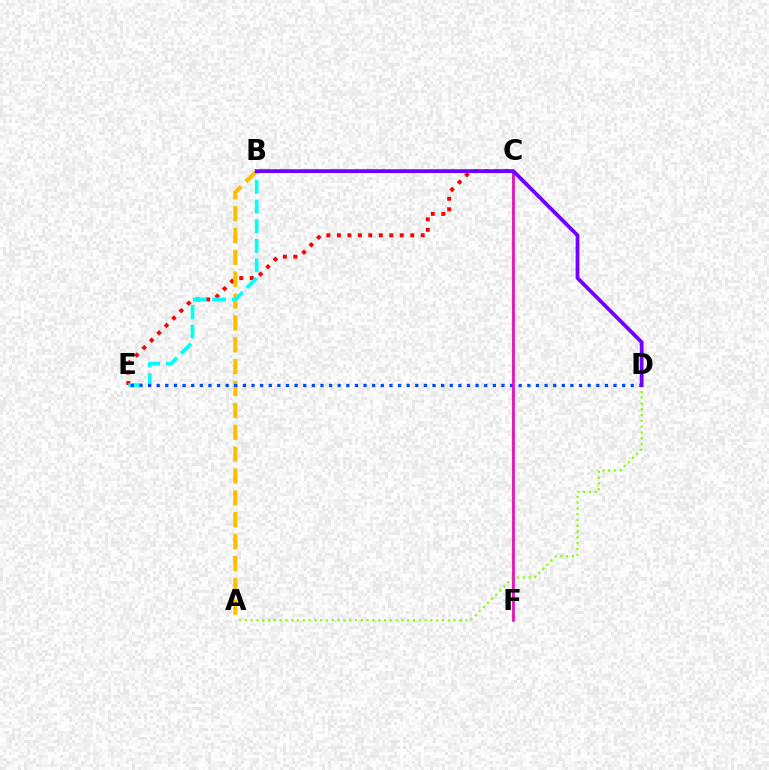{('C', 'E'): [{'color': '#ff0000', 'line_style': 'dotted', 'thickness': 2.85}], ('C', 'F'): [{'color': '#00ff39', 'line_style': 'solid', 'thickness': 1.58}, {'color': '#ff00cf', 'line_style': 'solid', 'thickness': 1.91}], ('A', 'B'): [{'color': '#ffbd00', 'line_style': 'dashed', 'thickness': 2.97}], ('B', 'E'): [{'color': '#00fff6', 'line_style': 'dashed', 'thickness': 2.67}], ('A', 'D'): [{'color': '#84ff00', 'line_style': 'dotted', 'thickness': 1.58}], ('D', 'E'): [{'color': '#004bff', 'line_style': 'dotted', 'thickness': 2.34}], ('B', 'D'): [{'color': '#7200ff', 'line_style': 'solid', 'thickness': 2.71}]}